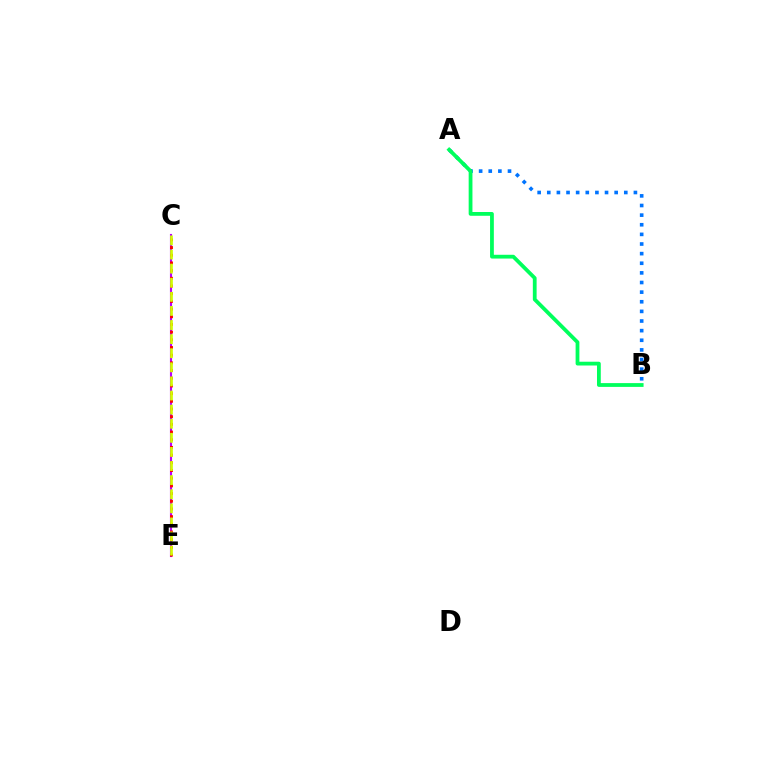{('C', 'E'): [{'color': '#b900ff', 'line_style': 'solid', 'thickness': 1.53}, {'color': '#ff0000', 'line_style': 'dotted', 'thickness': 2.09}, {'color': '#d1ff00', 'line_style': 'dashed', 'thickness': 1.92}], ('A', 'B'): [{'color': '#0074ff', 'line_style': 'dotted', 'thickness': 2.62}, {'color': '#00ff5c', 'line_style': 'solid', 'thickness': 2.72}]}